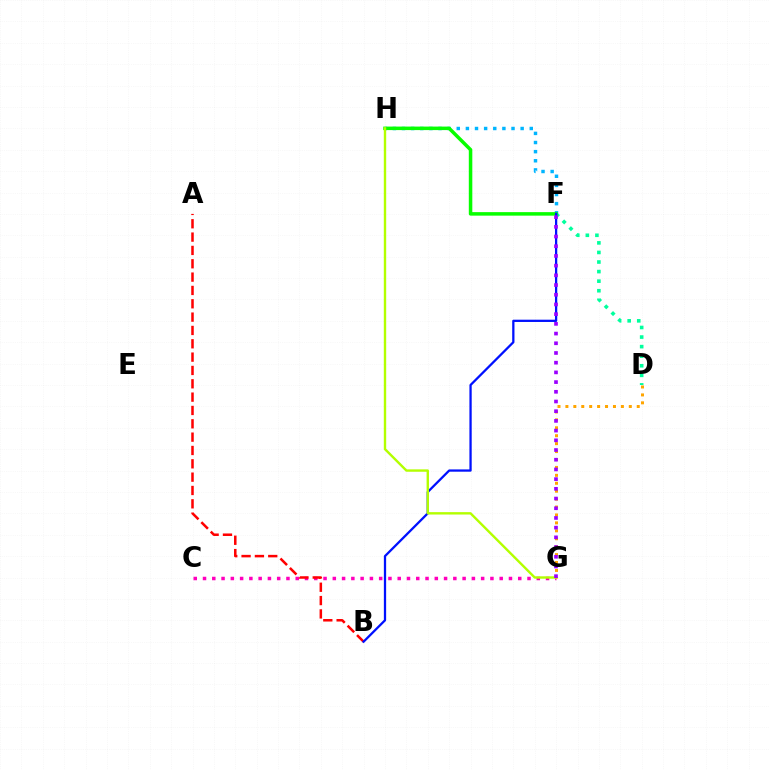{('C', 'G'): [{'color': '#ff00bd', 'line_style': 'dotted', 'thickness': 2.52}], ('A', 'B'): [{'color': '#ff0000', 'line_style': 'dashed', 'thickness': 1.81}], ('D', 'F'): [{'color': '#00ff9d', 'line_style': 'dotted', 'thickness': 2.6}], ('F', 'H'): [{'color': '#00b5ff', 'line_style': 'dotted', 'thickness': 2.48}, {'color': '#08ff00', 'line_style': 'solid', 'thickness': 2.53}], ('D', 'G'): [{'color': '#ffa500', 'line_style': 'dotted', 'thickness': 2.15}], ('B', 'F'): [{'color': '#0010ff', 'line_style': 'solid', 'thickness': 1.64}], ('G', 'H'): [{'color': '#b3ff00', 'line_style': 'solid', 'thickness': 1.72}], ('F', 'G'): [{'color': '#9b00ff', 'line_style': 'dotted', 'thickness': 2.64}]}